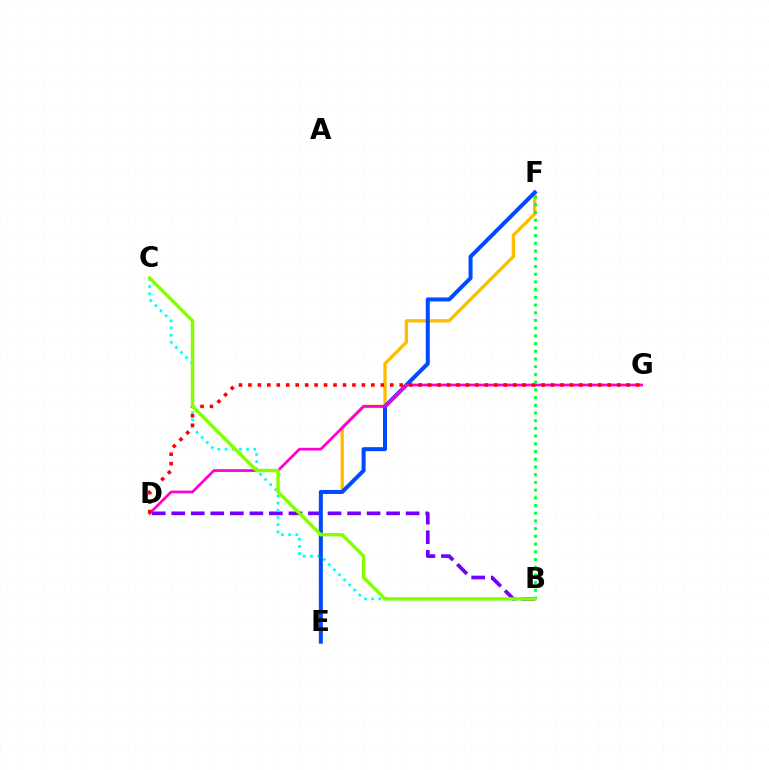{('B', 'D'): [{'color': '#7200ff', 'line_style': 'dashed', 'thickness': 2.65}], ('E', 'F'): [{'color': '#ffbd00', 'line_style': 'solid', 'thickness': 2.39}, {'color': '#004bff', 'line_style': 'solid', 'thickness': 2.89}], ('B', 'C'): [{'color': '#00fff6', 'line_style': 'dotted', 'thickness': 1.95}, {'color': '#84ff00', 'line_style': 'solid', 'thickness': 2.45}], ('D', 'G'): [{'color': '#ff00cf', 'line_style': 'solid', 'thickness': 1.97}, {'color': '#ff0000', 'line_style': 'dotted', 'thickness': 2.57}], ('B', 'F'): [{'color': '#00ff39', 'line_style': 'dotted', 'thickness': 2.1}]}